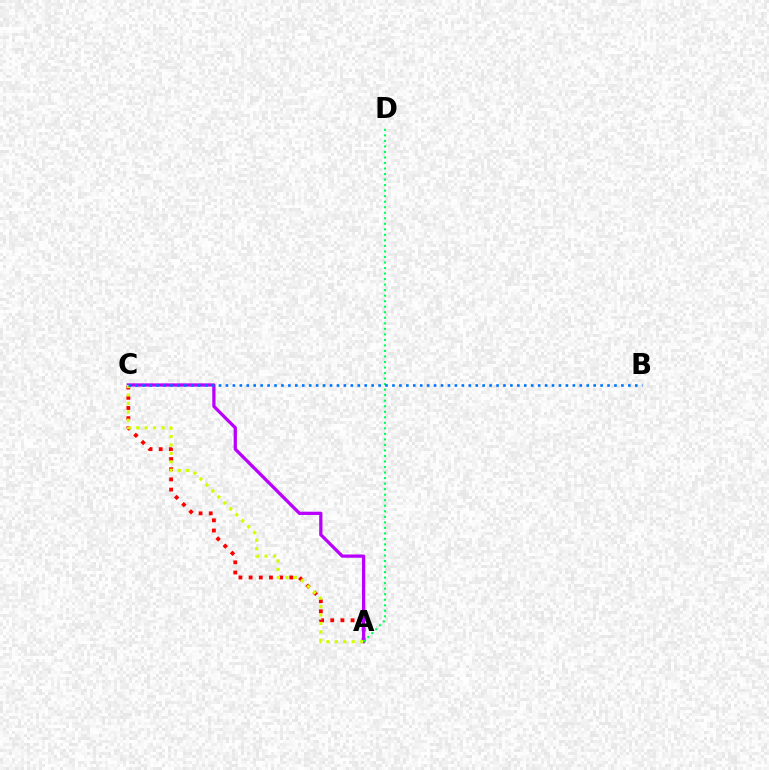{('A', 'C'): [{'color': '#ff0000', 'line_style': 'dotted', 'thickness': 2.76}, {'color': '#b900ff', 'line_style': 'solid', 'thickness': 2.35}, {'color': '#d1ff00', 'line_style': 'dotted', 'thickness': 2.29}], ('A', 'D'): [{'color': '#00ff5c', 'line_style': 'dotted', 'thickness': 1.5}], ('B', 'C'): [{'color': '#0074ff', 'line_style': 'dotted', 'thickness': 1.89}]}